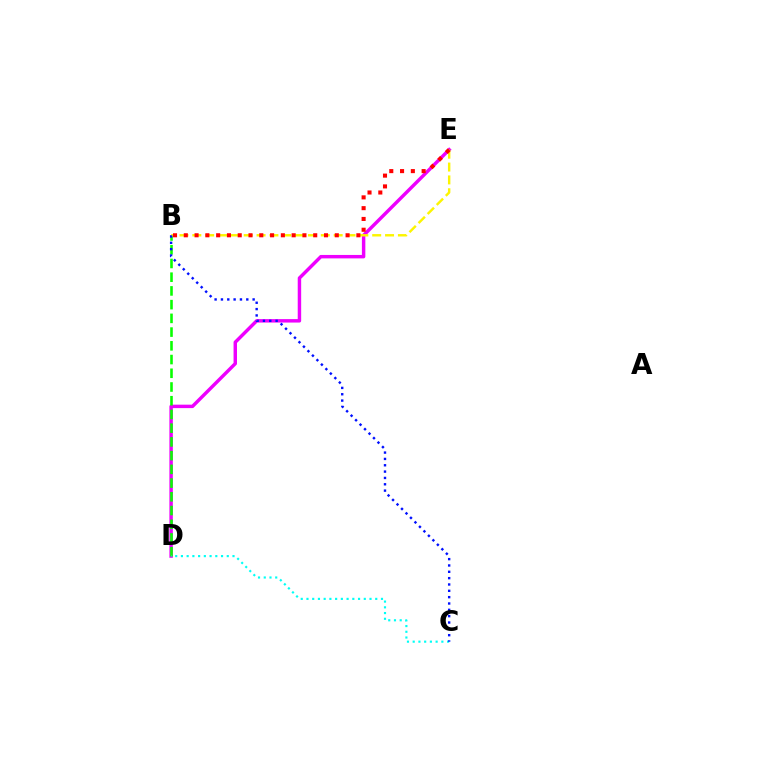{('D', 'E'): [{'color': '#ee00ff', 'line_style': 'solid', 'thickness': 2.48}], ('B', 'D'): [{'color': '#08ff00', 'line_style': 'dashed', 'thickness': 1.86}], ('B', 'E'): [{'color': '#fcf500', 'line_style': 'dashed', 'thickness': 1.75}, {'color': '#ff0000', 'line_style': 'dotted', 'thickness': 2.93}], ('C', 'D'): [{'color': '#00fff6', 'line_style': 'dotted', 'thickness': 1.56}], ('B', 'C'): [{'color': '#0010ff', 'line_style': 'dotted', 'thickness': 1.72}]}